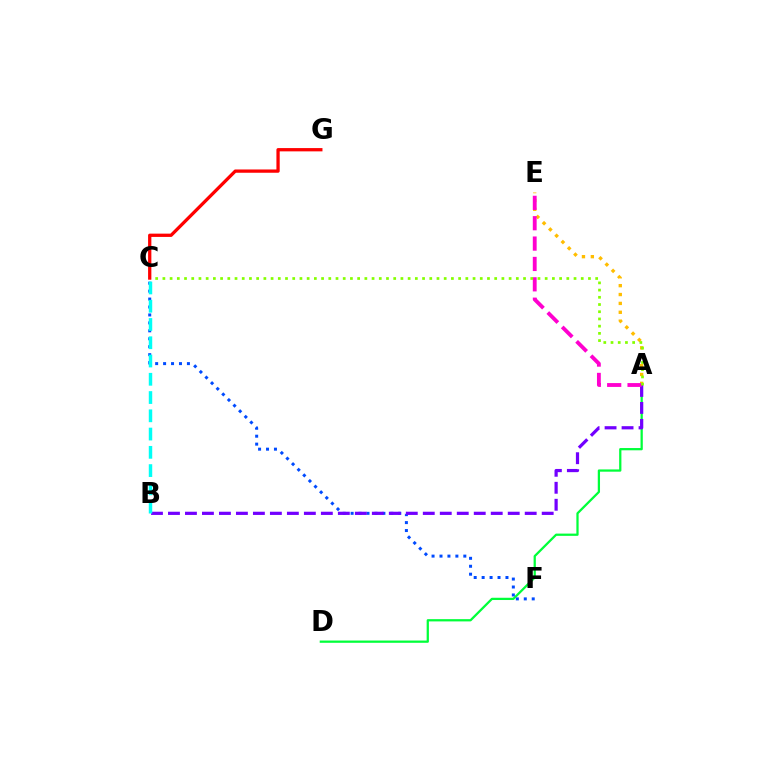{('A', 'D'): [{'color': '#00ff39', 'line_style': 'solid', 'thickness': 1.63}], ('C', 'F'): [{'color': '#004bff', 'line_style': 'dotted', 'thickness': 2.16}], ('A', 'E'): [{'color': '#ffbd00', 'line_style': 'dotted', 'thickness': 2.41}, {'color': '#ff00cf', 'line_style': 'dashed', 'thickness': 2.77}], ('A', 'B'): [{'color': '#7200ff', 'line_style': 'dashed', 'thickness': 2.31}], ('B', 'C'): [{'color': '#00fff6', 'line_style': 'dashed', 'thickness': 2.48}], ('A', 'C'): [{'color': '#84ff00', 'line_style': 'dotted', 'thickness': 1.96}], ('C', 'G'): [{'color': '#ff0000', 'line_style': 'solid', 'thickness': 2.36}]}